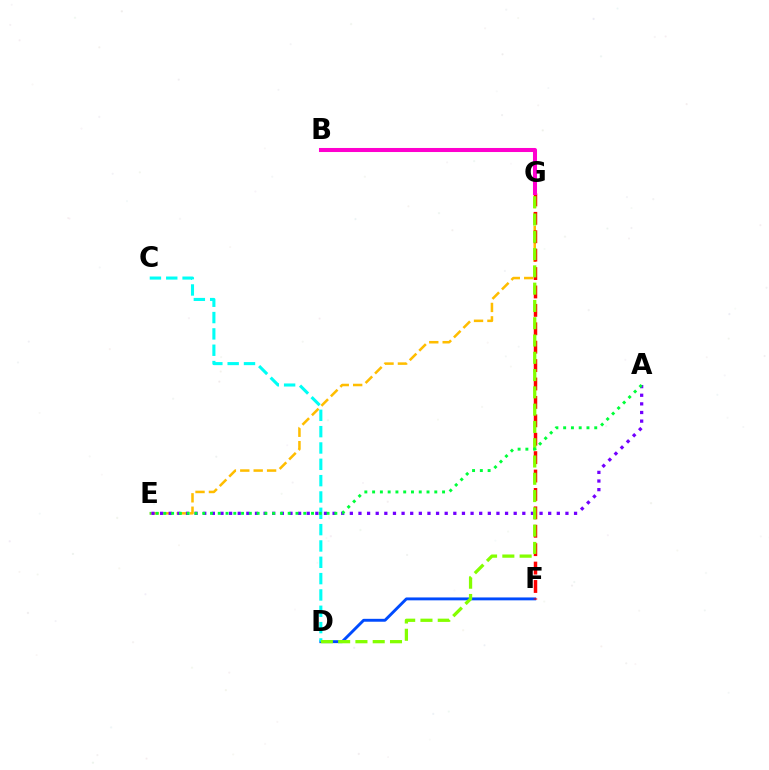{('D', 'F'): [{'color': '#004bff', 'line_style': 'solid', 'thickness': 2.09}], ('E', 'G'): [{'color': '#ffbd00', 'line_style': 'dashed', 'thickness': 1.82}], ('C', 'D'): [{'color': '#00fff6', 'line_style': 'dashed', 'thickness': 2.22}], ('A', 'E'): [{'color': '#7200ff', 'line_style': 'dotted', 'thickness': 2.34}, {'color': '#00ff39', 'line_style': 'dotted', 'thickness': 2.11}], ('F', 'G'): [{'color': '#ff0000', 'line_style': 'dashed', 'thickness': 2.5}], ('D', 'G'): [{'color': '#84ff00', 'line_style': 'dashed', 'thickness': 2.35}], ('B', 'G'): [{'color': '#ff00cf', 'line_style': 'solid', 'thickness': 2.91}]}